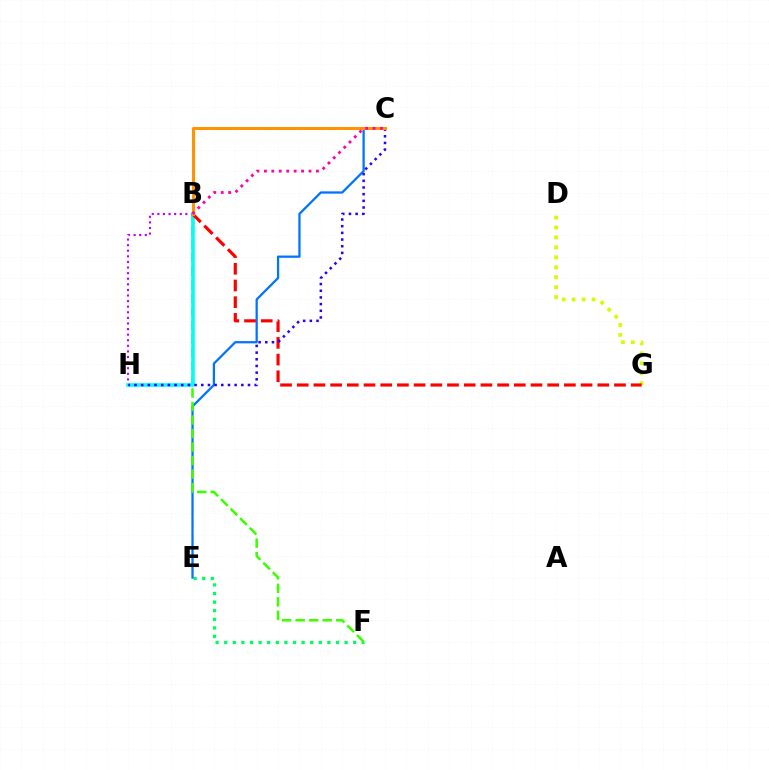{('E', 'F'): [{'color': '#00ff5c', 'line_style': 'dotted', 'thickness': 2.34}], ('B', 'H'): [{'color': '#b900ff', 'line_style': 'dotted', 'thickness': 1.52}, {'color': '#00fff6', 'line_style': 'solid', 'thickness': 2.58}], ('D', 'G'): [{'color': '#d1ff00', 'line_style': 'dotted', 'thickness': 2.7}], ('C', 'E'): [{'color': '#0074ff', 'line_style': 'solid', 'thickness': 1.63}], ('B', 'F'): [{'color': '#3dff00', 'line_style': 'dashed', 'thickness': 1.84}], ('B', 'G'): [{'color': '#ff0000', 'line_style': 'dashed', 'thickness': 2.27}], ('C', 'H'): [{'color': '#2500ff', 'line_style': 'dotted', 'thickness': 1.81}], ('B', 'C'): [{'color': '#ff9400', 'line_style': 'solid', 'thickness': 2.21}, {'color': '#ff00ac', 'line_style': 'dotted', 'thickness': 2.02}]}